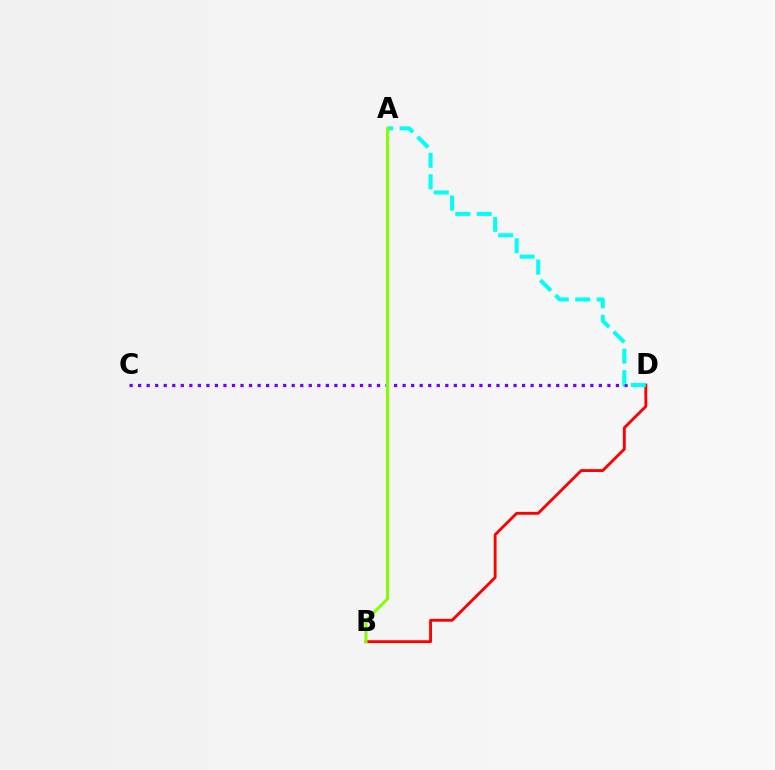{('B', 'D'): [{'color': '#ff0000', 'line_style': 'solid', 'thickness': 2.06}], ('C', 'D'): [{'color': '#7200ff', 'line_style': 'dotted', 'thickness': 2.32}], ('A', 'D'): [{'color': '#00fff6', 'line_style': 'dashed', 'thickness': 2.91}], ('A', 'B'): [{'color': '#84ff00', 'line_style': 'solid', 'thickness': 2.17}]}